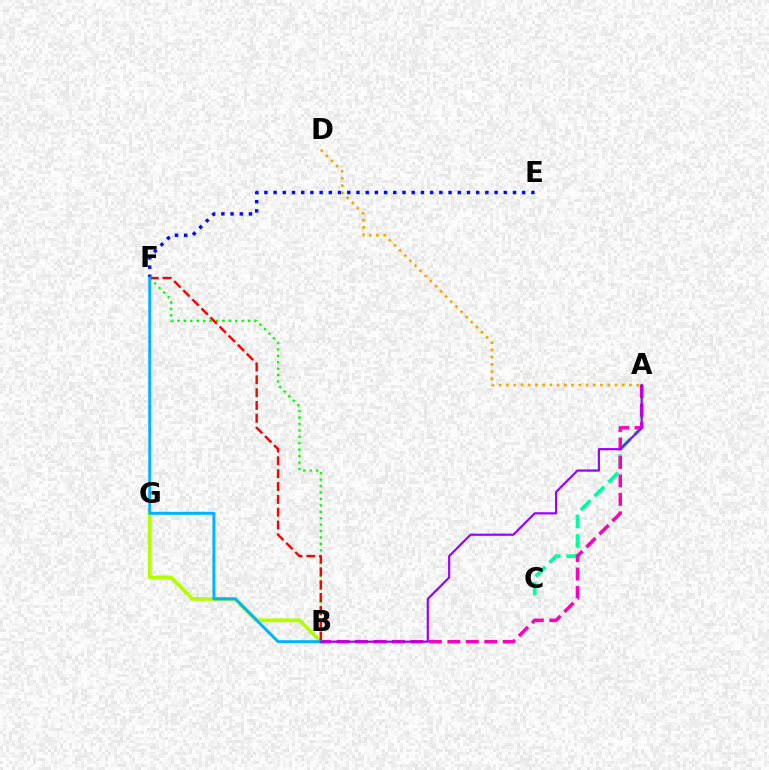{('E', 'F'): [{'color': '#0010ff', 'line_style': 'dotted', 'thickness': 2.5}], ('B', 'G'): [{'color': '#b3ff00', 'line_style': 'solid', 'thickness': 2.73}], ('A', 'C'): [{'color': '#00ff9d', 'line_style': 'dashed', 'thickness': 2.65}], ('A', 'B'): [{'color': '#ff00bd', 'line_style': 'dashed', 'thickness': 2.51}, {'color': '#9b00ff', 'line_style': 'solid', 'thickness': 1.57}], ('B', 'F'): [{'color': '#08ff00', 'line_style': 'dotted', 'thickness': 1.74}, {'color': '#ff0000', 'line_style': 'dashed', 'thickness': 1.74}, {'color': '#00b5ff', 'line_style': 'solid', 'thickness': 2.14}], ('A', 'D'): [{'color': '#ffa500', 'line_style': 'dotted', 'thickness': 1.97}]}